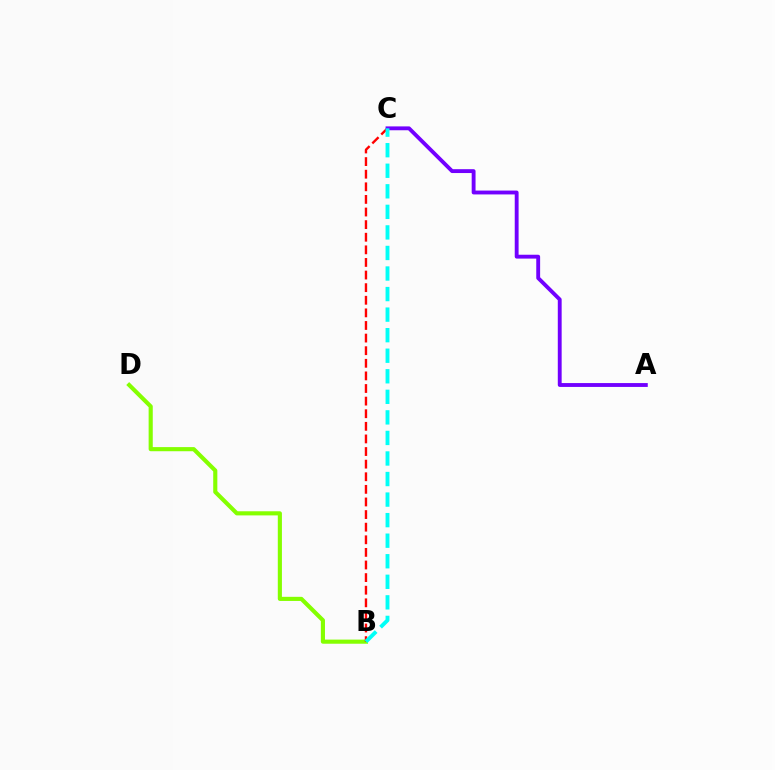{('B', 'D'): [{'color': '#84ff00', 'line_style': 'solid', 'thickness': 2.97}], ('B', 'C'): [{'color': '#ff0000', 'line_style': 'dashed', 'thickness': 1.71}, {'color': '#00fff6', 'line_style': 'dashed', 'thickness': 2.79}], ('A', 'C'): [{'color': '#7200ff', 'line_style': 'solid', 'thickness': 2.78}]}